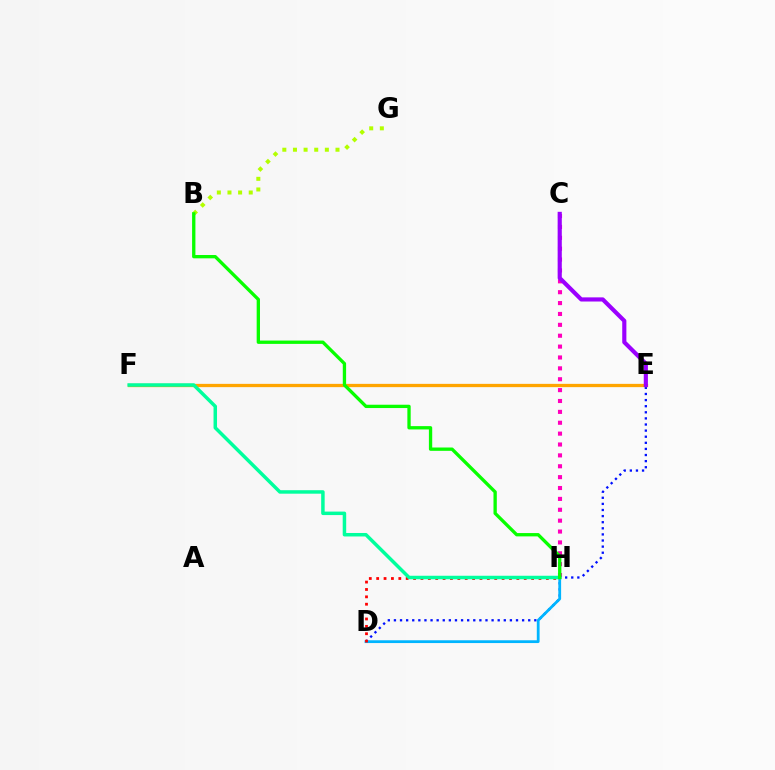{('C', 'H'): [{'color': '#ff00bd', 'line_style': 'dotted', 'thickness': 2.96}], ('D', 'E'): [{'color': '#0010ff', 'line_style': 'dotted', 'thickness': 1.66}], ('D', 'H'): [{'color': '#00b5ff', 'line_style': 'solid', 'thickness': 2.0}, {'color': '#ff0000', 'line_style': 'dotted', 'thickness': 2.0}], ('B', 'G'): [{'color': '#b3ff00', 'line_style': 'dotted', 'thickness': 2.89}], ('E', 'F'): [{'color': '#ffa500', 'line_style': 'solid', 'thickness': 2.36}], ('F', 'H'): [{'color': '#00ff9d', 'line_style': 'solid', 'thickness': 2.51}], ('B', 'H'): [{'color': '#08ff00', 'line_style': 'solid', 'thickness': 2.39}], ('C', 'E'): [{'color': '#9b00ff', 'line_style': 'solid', 'thickness': 2.99}]}